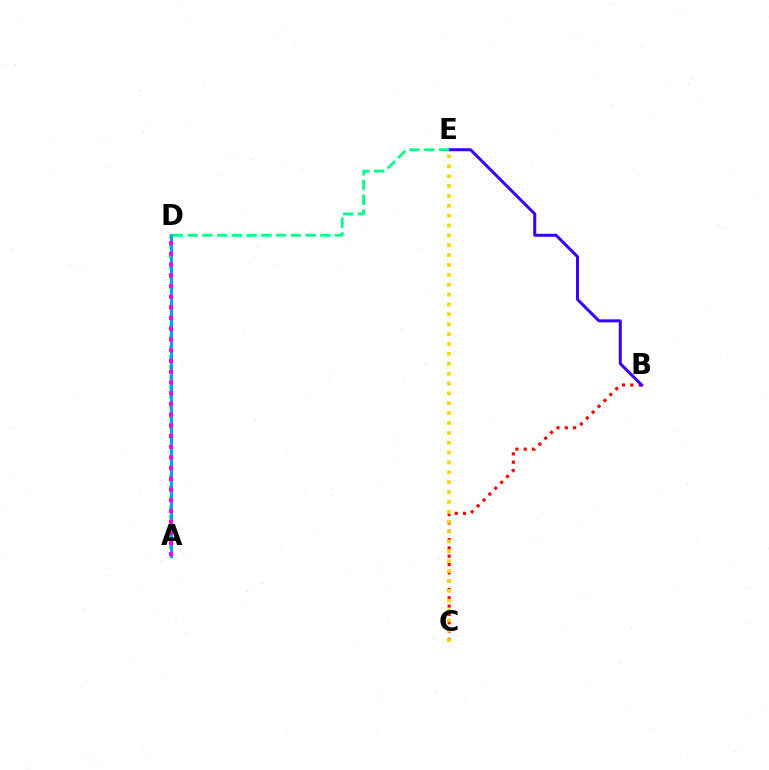{('A', 'D'): [{'color': '#4fff00', 'line_style': 'dotted', 'thickness': 2.72}, {'color': '#009eff', 'line_style': 'solid', 'thickness': 2.13}, {'color': '#ff00ed', 'line_style': 'dotted', 'thickness': 2.91}], ('B', 'C'): [{'color': '#ff0000', 'line_style': 'dotted', 'thickness': 2.26}], ('C', 'E'): [{'color': '#ffd500', 'line_style': 'dotted', 'thickness': 2.68}], ('B', 'E'): [{'color': '#3700ff', 'line_style': 'solid', 'thickness': 2.16}], ('D', 'E'): [{'color': '#00ff86', 'line_style': 'dashed', 'thickness': 2.0}]}